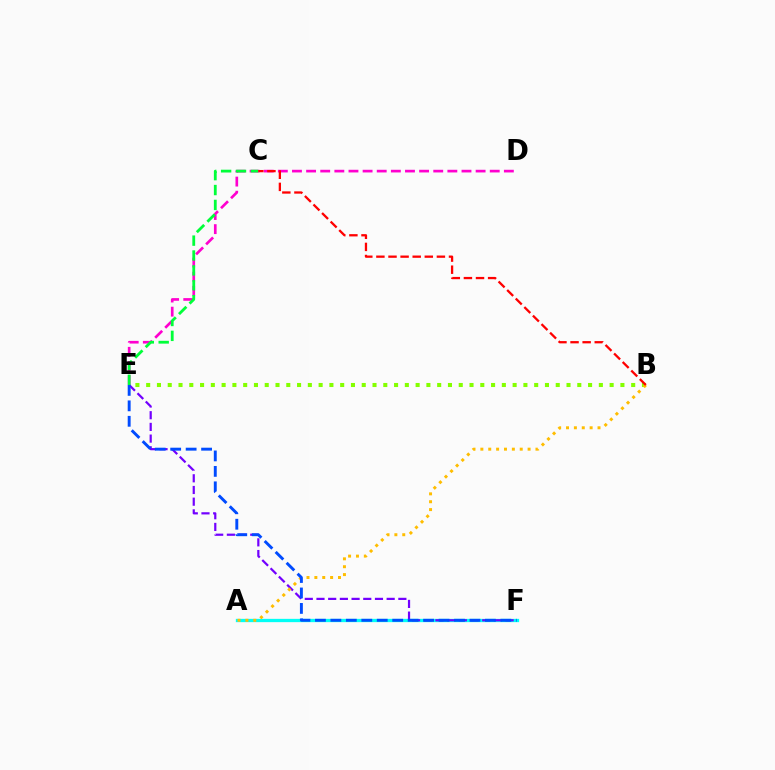{('D', 'E'): [{'color': '#ff00cf', 'line_style': 'dashed', 'thickness': 1.92}], ('A', 'F'): [{'color': '#00fff6', 'line_style': 'solid', 'thickness': 2.37}], ('E', 'F'): [{'color': '#7200ff', 'line_style': 'dashed', 'thickness': 1.59}, {'color': '#004bff', 'line_style': 'dashed', 'thickness': 2.1}], ('B', 'E'): [{'color': '#84ff00', 'line_style': 'dotted', 'thickness': 2.93}], ('A', 'B'): [{'color': '#ffbd00', 'line_style': 'dotted', 'thickness': 2.14}], ('C', 'E'): [{'color': '#00ff39', 'line_style': 'dashed', 'thickness': 2.02}], ('B', 'C'): [{'color': '#ff0000', 'line_style': 'dashed', 'thickness': 1.64}]}